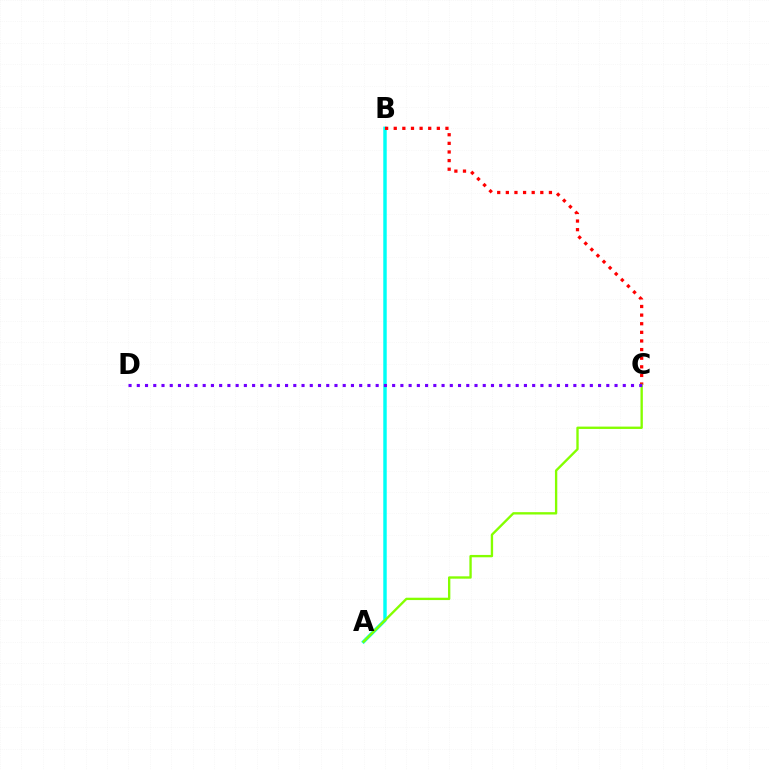{('A', 'B'): [{'color': '#00fff6', 'line_style': 'solid', 'thickness': 2.49}], ('B', 'C'): [{'color': '#ff0000', 'line_style': 'dotted', 'thickness': 2.34}], ('A', 'C'): [{'color': '#84ff00', 'line_style': 'solid', 'thickness': 1.69}], ('C', 'D'): [{'color': '#7200ff', 'line_style': 'dotted', 'thickness': 2.24}]}